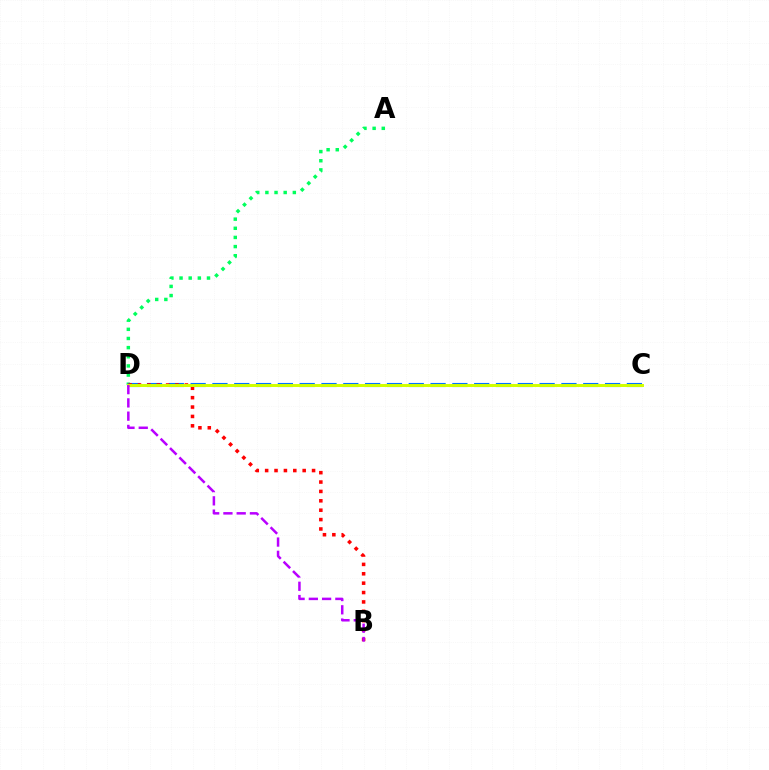{('A', 'D'): [{'color': '#00ff5c', 'line_style': 'dotted', 'thickness': 2.49}], ('C', 'D'): [{'color': '#0074ff', 'line_style': 'dashed', 'thickness': 2.96}, {'color': '#d1ff00', 'line_style': 'solid', 'thickness': 2.13}], ('B', 'D'): [{'color': '#ff0000', 'line_style': 'dotted', 'thickness': 2.55}, {'color': '#b900ff', 'line_style': 'dashed', 'thickness': 1.8}]}